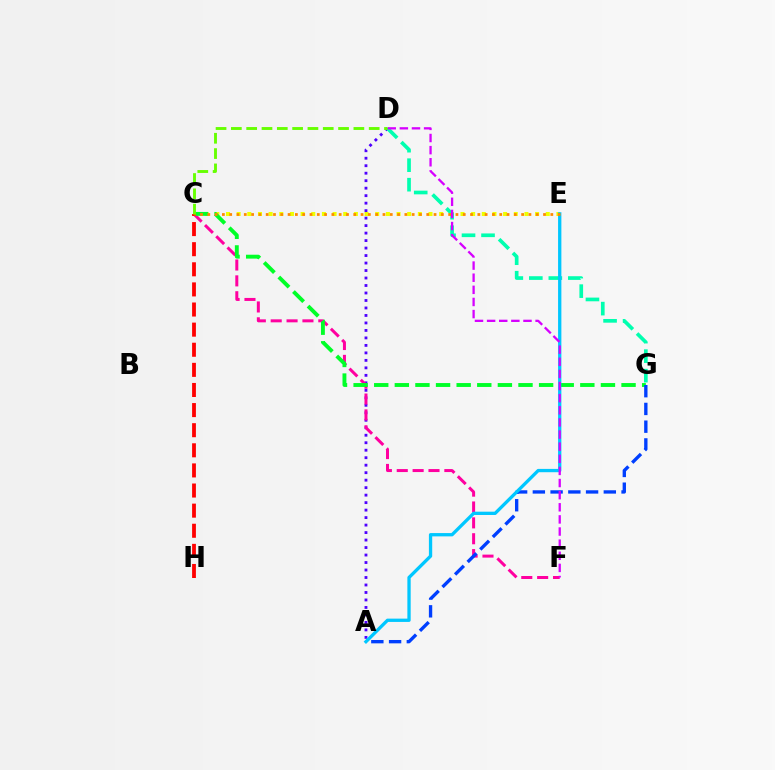{('C', 'E'): [{'color': '#eeff00', 'line_style': 'dotted', 'thickness': 2.9}, {'color': '#ff8800', 'line_style': 'dotted', 'thickness': 1.98}], ('A', 'D'): [{'color': '#4f00ff', 'line_style': 'dotted', 'thickness': 2.03}], ('C', 'F'): [{'color': '#ff00a0', 'line_style': 'dashed', 'thickness': 2.16}], ('C', 'G'): [{'color': '#00ff27', 'line_style': 'dashed', 'thickness': 2.8}], ('A', 'G'): [{'color': '#003fff', 'line_style': 'dashed', 'thickness': 2.41}], ('D', 'G'): [{'color': '#00ffaf', 'line_style': 'dashed', 'thickness': 2.65}], ('C', 'H'): [{'color': '#ff0000', 'line_style': 'dashed', 'thickness': 2.73}], ('A', 'E'): [{'color': '#00c7ff', 'line_style': 'solid', 'thickness': 2.38}], ('D', 'F'): [{'color': '#d600ff', 'line_style': 'dashed', 'thickness': 1.65}], ('C', 'D'): [{'color': '#66ff00', 'line_style': 'dashed', 'thickness': 2.08}]}